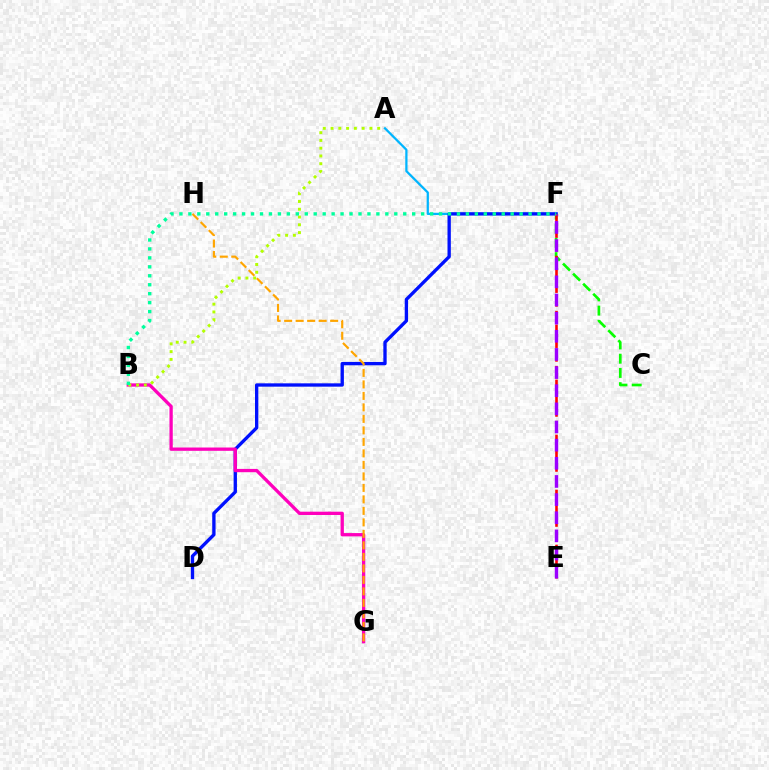{('A', 'F'): [{'color': '#00b5ff', 'line_style': 'solid', 'thickness': 1.62}], ('D', 'F'): [{'color': '#0010ff', 'line_style': 'solid', 'thickness': 2.4}], ('B', 'G'): [{'color': '#ff00bd', 'line_style': 'solid', 'thickness': 2.38}], ('C', 'F'): [{'color': '#08ff00', 'line_style': 'dashed', 'thickness': 1.93}], ('G', 'H'): [{'color': '#ffa500', 'line_style': 'dashed', 'thickness': 1.56}], ('E', 'F'): [{'color': '#ff0000', 'line_style': 'dashed', 'thickness': 1.87}, {'color': '#9b00ff', 'line_style': 'dashed', 'thickness': 2.46}], ('A', 'B'): [{'color': '#b3ff00', 'line_style': 'dotted', 'thickness': 2.11}], ('B', 'F'): [{'color': '#00ff9d', 'line_style': 'dotted', 'thickness': 2.43}]}